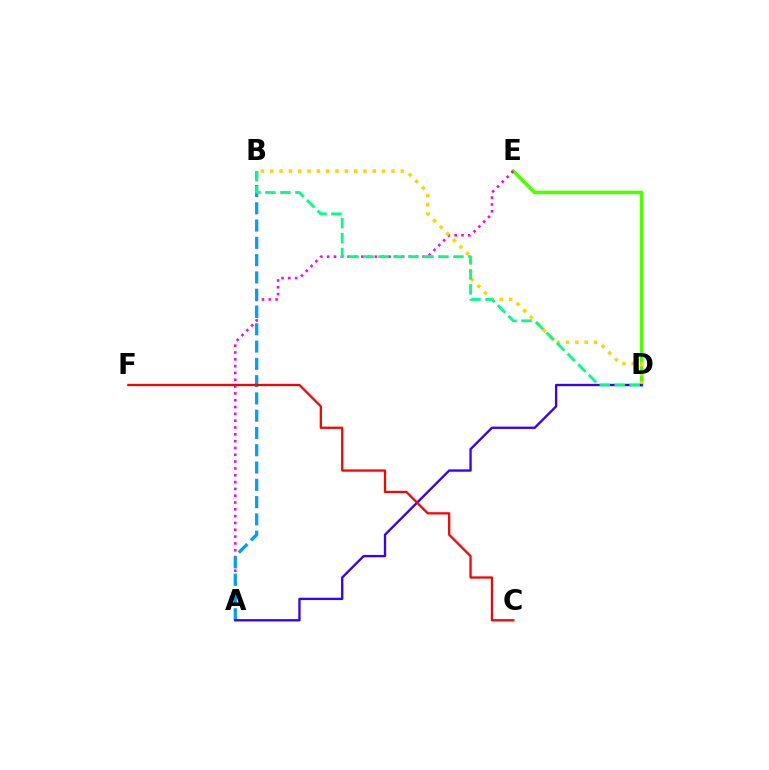{('D', 'E'): [{'color': '#4fff00', 'line_style': 'solid', 'thickness': 2.59}], ('A', 'E'): [{'color': '#ff00ed', 'line_style': 'dotted', 'thickness': 1.85}], ('A', 'B'): [{'color': '#009eff', 'line_style': 'dashed', 'thickness': 2.35}], ('B', 'D'): [{'color': '#ffd500', 'line_style': 'dotted', 'thickness': 2.53}, {'color': '#00ff86', 'line_style': 'dashed', 'thickness': 2.03}], ('A', 'D'): [{'color': '#3700ff', 'line_style': 'solid', 'thickness': 1.69}], ('C', 'F'): [{'color': '#ff0000', 'line_style': 'solid', 'thickness': 1.64}]}